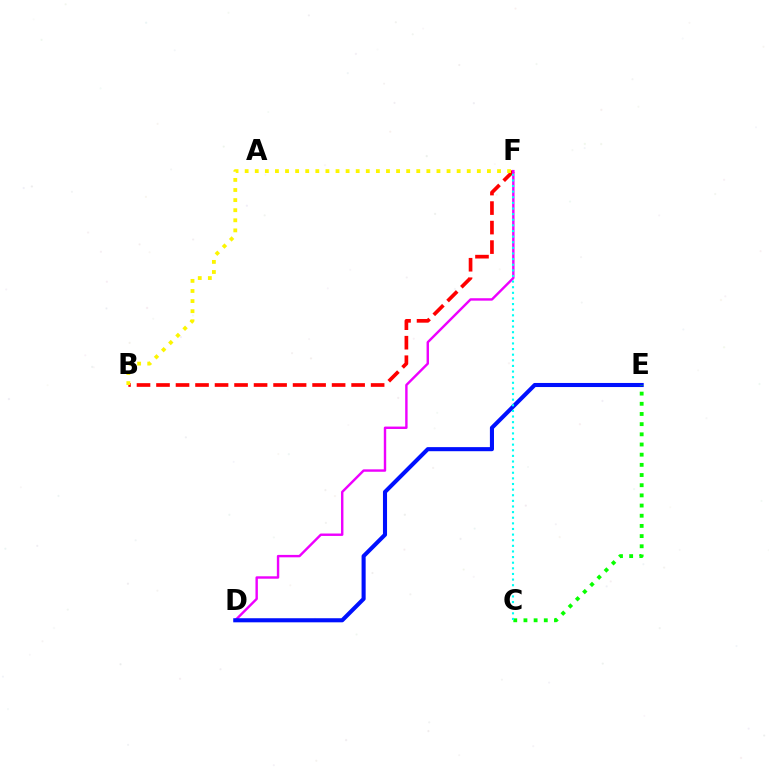{('B', 'F'): [{'color': '#ff0000', 'line_style': 'dashed', 'thickness': 2.65}, {'color': '#fcf500', 'line_style': 'dotted', 'thickness': 2.74}], ('D', 'F'): [{'color': '#ee00ff', 'line_style': 'solid', 'thickness': 1.74}], ('D', 'E'): [{'color': '#0010ff', 'line_style': 'solid', 'thickness': 2.94}], ('C', 'E'): [{'color': '#08ff00', 'line_style': 'dotted', 'thickness': 2.77}], ('C', 'F'): [{'color': '#00fff6', 'line_style': 'dotted', 'thickness': 1.53}]}